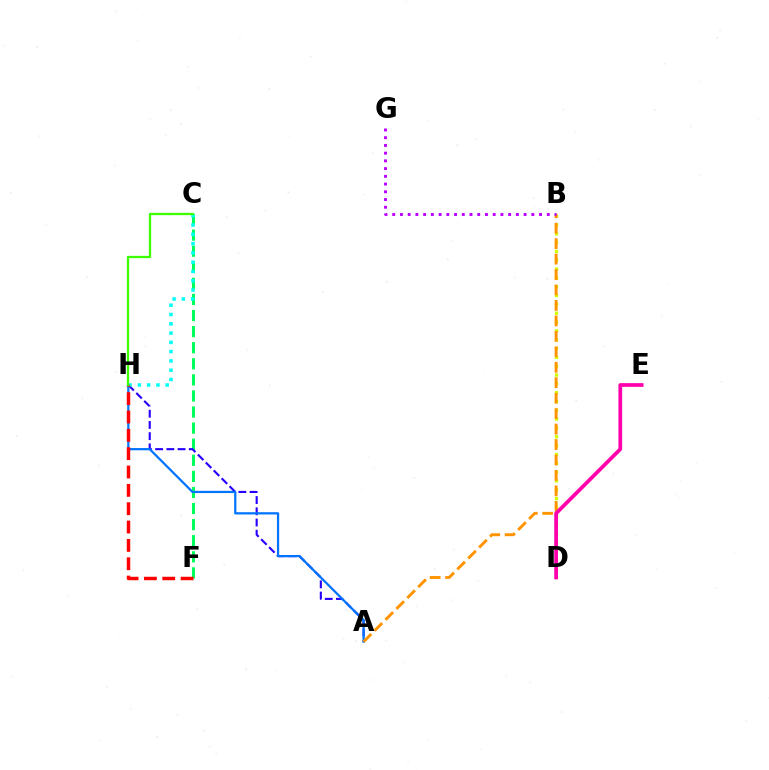{('C', 'F'): [{'color': '#00ff5c', 'line_style': 'dashed', 'thickness': 2.18}], ('A', 'H'): [{'color': '#2500ff', 'line_style': 'dashed', 'thickness': 1.52}, {'color': '#0074ff', 'line_style': 'solid', 'thickness': 1.61}], ('C', 'H'): [{'color': '#00fff6', 'line_style': 'dotted', 'thickness': 2.52}, {'color': '#3dff00', 'line_style': 'solid', 'thickness': 1.65}], ('B', 'D'): [{'color': '#d1ff00', 'line_style': 'dotted', 'thickness': 2.4}], ('A', 'B'): [{'color': '#ff9400', 'line_style': 'dashed', 'thickness': 2.1}], ('F', 'H'): [{'color': '#ff0000', 'line_style': 'dashed', 'thickness': 2.49}], ('B', 'G'): [{'color': '#b900ff', 'line_style': 'dotted', 'thickness': 2.1}], ('D', 'E'): [{'color': '#ff00ac', 'line_style': 'solid', 'thickness': 2.68}]}